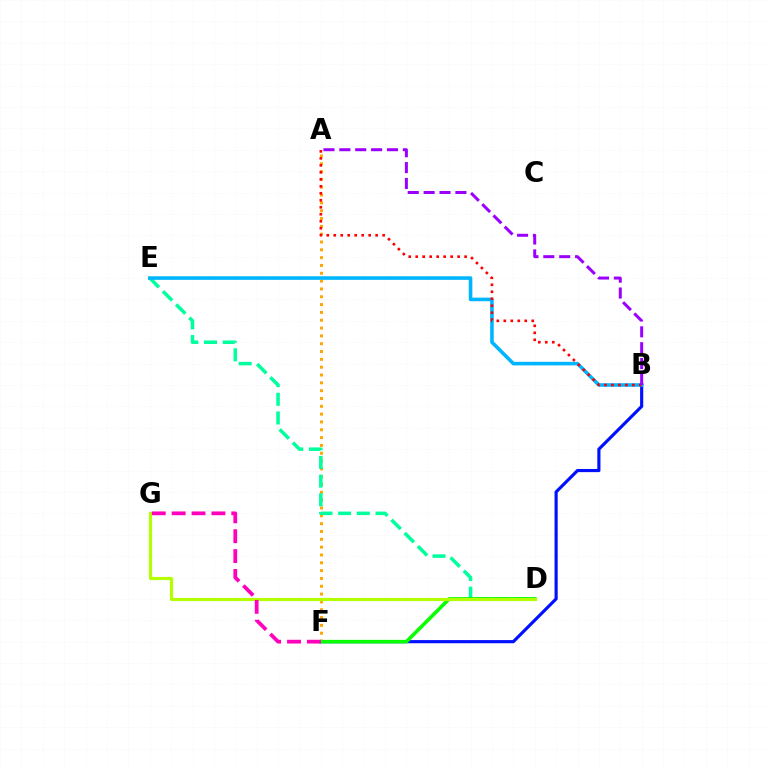{('A', 'F'): [{'color': '#ffa500', 'line_style': 'dotted', 'thickness': 2.13}], ('B', 'F'): [{'color': '#0010ff', 'line_style': 'solid', 'thickness': 2.27}], ('D', 'E'): [{'color': '#00ff9d', 'line_style': 'dashed', 'thickness': 2.54}], ('B', 'E'): [{'color': '#00b5ff', 'line_style': 'solid', 'thickness': 2.58}], ('A', 'B'): [{'color': '#ff0000', 'line_style': 'dotted', 'thickness': 1.9}, {'color': '#9b00ff', 'line_style': 'dashed', 'thickness': 2.16}], ('D', 'F'): [{'color': '#08ff00', 'line_style': 'solid', 'thickness': 2.58}], ('D', 'G'): [{'color': '#b3ff00', 'line_style': 'solid', 'thickness': 2.28}], ('F', 'G'): [{'color': '#ff00bd', 'line_style': 'dashed', 'thickness': 2.7}]}